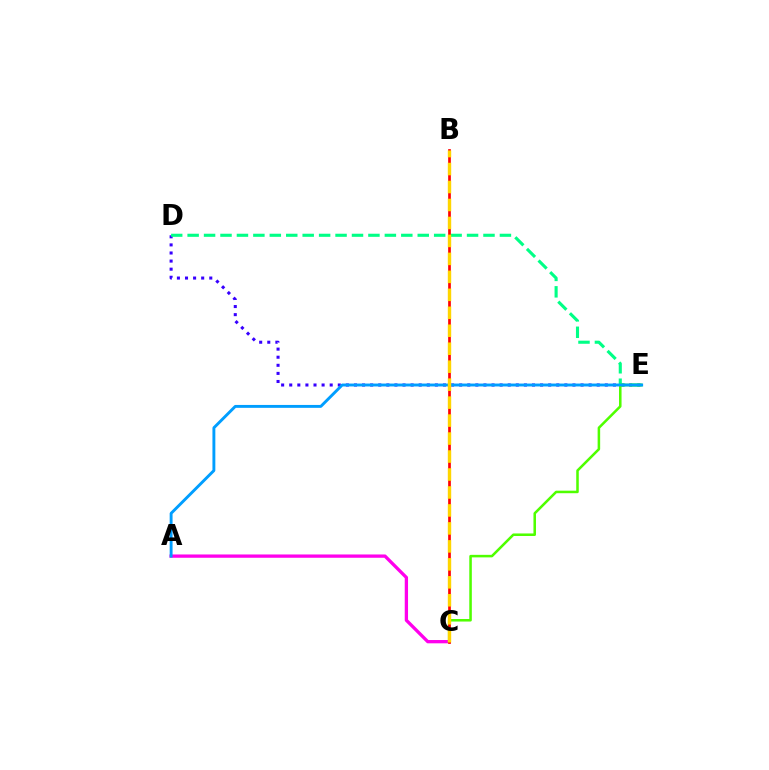{('D', 'E'): [{'color': '#3700ff', 'line_style': 'dotted', 'thickness': 2.2}, {'color': '#00ff86', 'line_style': 'dashed', 'thickness': 2.23}], ('A', 'C'): [{'color': '#ff00ed', 'line_style': 'solid', 'thickness': 2.37}], ('C', 'E'): [{'color': '#4fff00', 'line_style': 'solid', 'thickness': 1.83}], ('B', 'C'): [{'color': '#ff0000', 'line_style': 'solid', 'thickness': 1.94}, {'color': '#ffd500', 'line_style': 'dashed', 'thickness': 2.44}], ('A', 'E'): [{'color': '#009eff', 'line_style': 'solid', 'thickness': 2.09}]}